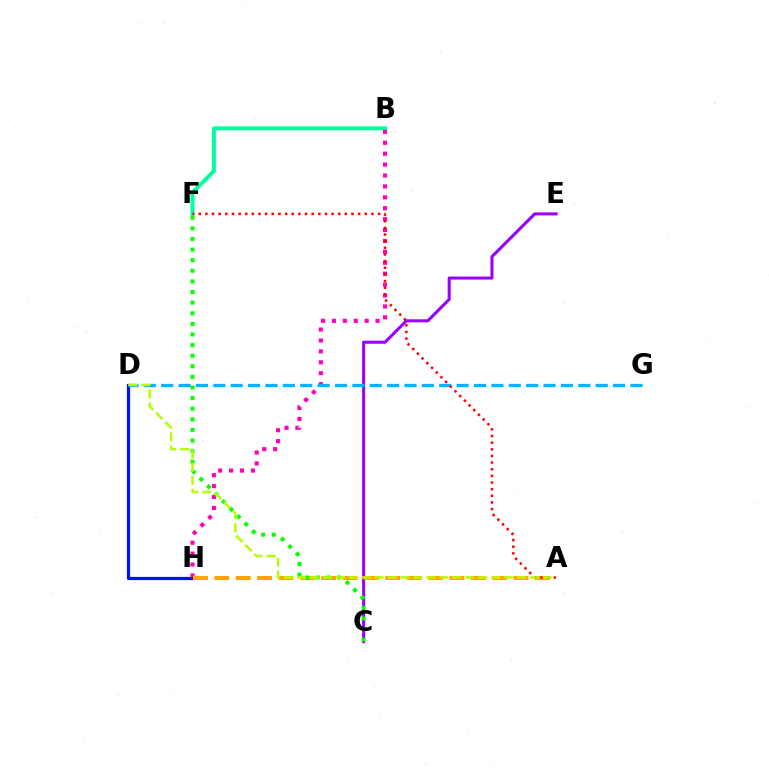{('D', 'H'): [{'color': '#0010ff', 'line_style': 'solid', 'thickness': 2.32}], ('B', 'F'): [{'color': '#00ff9d', 'line_style': 'solid', 'thickness': 2.86}], ('C', 'E'): [{'color': '#9b00ff', 'line_style': 'solid', 'thickness': 2.19}], ('B', 'H'): [{'color': '#ff00bd', 'line_style': 'dotted', 'thickness': 2.96}], ('A', 'H'): [{'color': '#ffa500', 'line_style': 'dashed', 'thickness': 2.9}], ('D', 'G'): [{'color': '#00b5ff', 'line_style': 'dashed', 'thickness': 2.36}], ('C', 'F'): [{'color': '#08ff00', 'line_style': 'dotted', 'thickness': 2.88}], ('A', 'F'): [{'color': '#ff0000', 'line_style': 'dotted', 'thickness': 1.8}], ('A', 'D'): [{'color': '#b3ff00', 'line_style': 'dashed', 'thickness': 1.76}]}